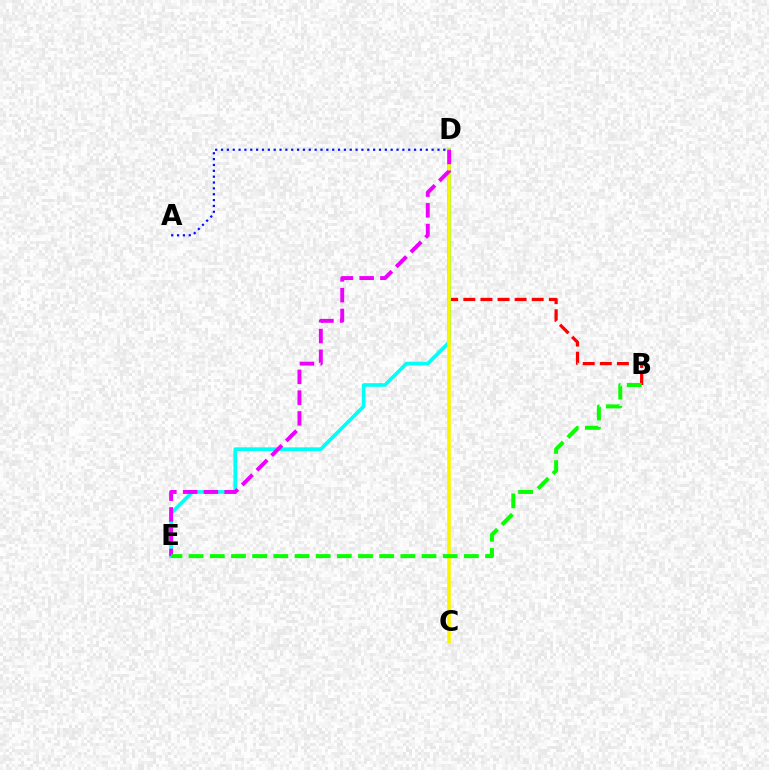{('B', 'D'): [{'color': '#ff0000', 'line_style': 'dashed', 'thickness': 2.32}], ('D', 'E'): [{'color': '#00fff6', 'line_style': 'solid', 'thickness': 2.63}, {'color': '#ee00ff', 'line_style': 'dashed', 'thickness': 2.82}], ('C', 'D'): [{'color': '#fcf500', 'line_style': 'solid', 'thickness': 2.6}], ('A', 'D'): [{'color': '#0010ff', 'line_style': 'dotted', 'thickness': 1.59}], ('B', 'E'): [{'color': '#08ff00', 'line_style': 'dashed', 'thickness': 2.88}]}